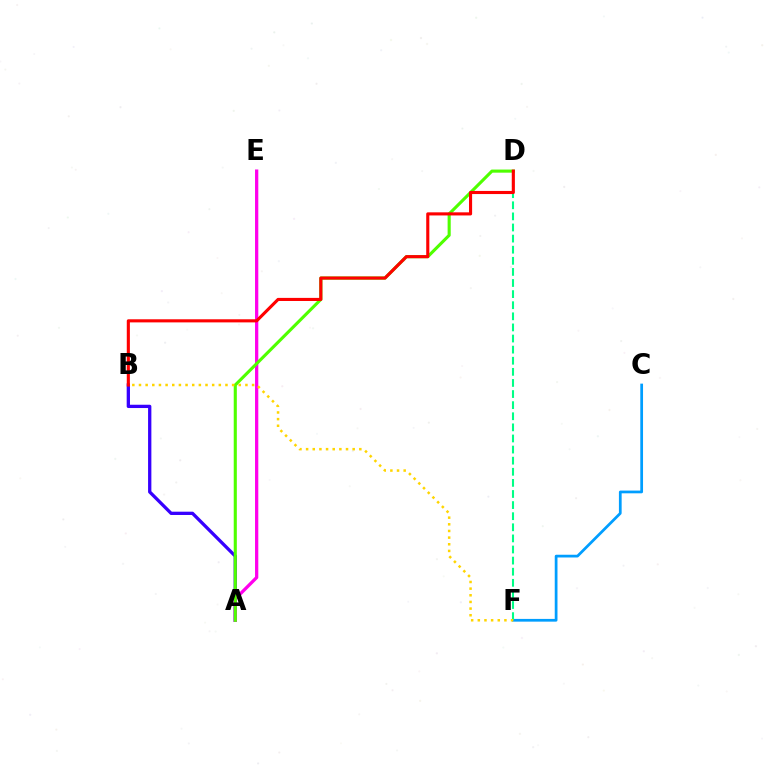{('A', 'B'): [{'color': '#3700ff', 'line_style': 'solid', 'thickness': 2.37}], ('C', 'F'): [{'color': '#009eff', 'line_style': 'solid', 'thickness': 1.97}], ('A', 'E'): [{'color': '#ff00ed', 'line_style': 'solid', 'thickness': 2.35}], ('D', 'F'): [{'color': '#00ff86', 'line_style': 'dashed', 'thickness': 1.51}], ('A', 'D'): [{'color': '#4fff00', 'line_style': 'solid', 'thickness': 2.24}], ('B', 'F'): [{'color': '#ffd500', 'line_style': 'dotted', 'thickness': 1.81}], ('B', 'D'): [{'color': '#ff0000', 'line_style': 'solid', 'thickness': 2.24}]}